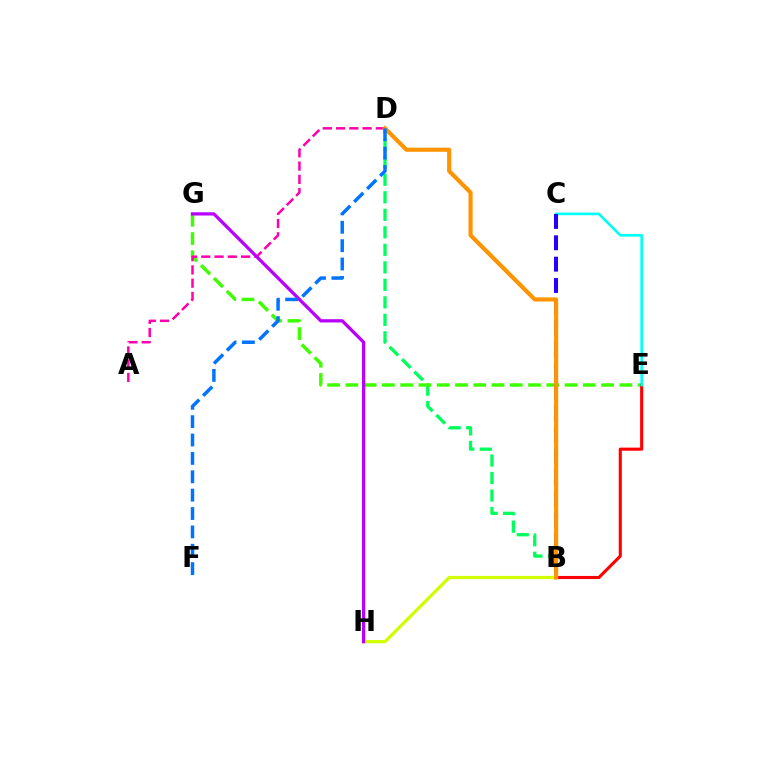{('B', 'D'): [{'color': '#00ff5c', 'line_style': 'dashed', 'thickness': 2.38}, {'color': '#ff9400', 'line_style': 'solid', 'thickness': 2.97}], ('E', 'G'): [{'color': '#3dff00', 'line_style': 'dashed', 'thickness': 2.48}], ('A', 'D'): [{'color': '#ff00ac', 'line_style': 'dashed', 'thickness': 1.8}], ('B', 'E'): [{'color': '#ff0000', 'line_style': 'solid', 'thickness': 2.22}], ('B', 'H'): [{'color': '#d1ff00', 'line_style': 'solid', 'thickness': 2.33}], ('C', 'E'): [{'color': '#00fff6', 'line_style': 'solid', 'thickness': 1.89}], ('B', 'C'): [{'color': '#2500ff', 'line_style': 'dashed', 'thickness': 2.9}], ('G', 'H'): [{'color': '#b900ff', 'line_style': 'solid', 'thickness': 2.36}], ('D', 'F'): [{'color': '#0074ff', 'line_style': 'dashed', 'thickness': 2.5}]}